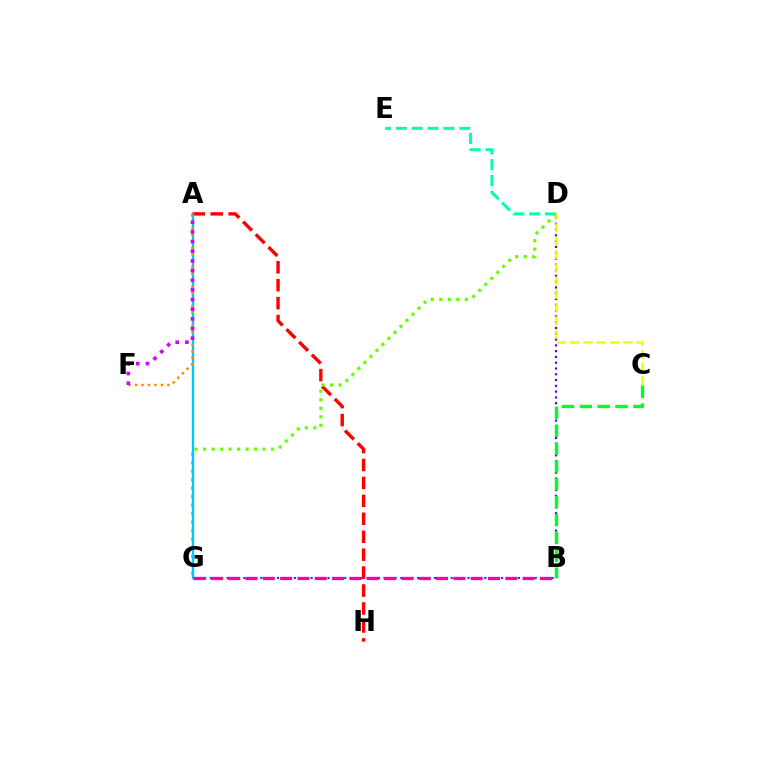{('B', 'D'): [{'color': '#4f00ff', 'line_style': 'dotted', 'thickness': 1.57}], ('B', 'G'): [{'color': '#003fff', 'line_style': 'dotted', 'thickness': 1.52}, {'color': '#ff00a0', 'line_style': 'dashed', 'thickness': 2.35}], ('A', 'H'): [{'color': '#ff0000', 'line_style': 'dashed', 'thickness': 2.44}], ('D', 'E'): [{'color': '#00ffaf', 'line_style': 'dashed', 'thickness': 2.16}], ('D', 'G'): [{'color': '#66ff00', 'line_style': 'dotted', 'thickness': 2.31}], ('C', 'D'): [{'color': '#eeff00', 'line_style': 'dashed', 'thickness': 1.8}], ('A', 'G'): [{'color': '#00c7ff', 'line_style': 'solid', 'thickness': 1.7}], ('B', 'C'): [{'color': '#00ff27', 'line_style': 'dashed', 'thickness': 2.43}], ('A', 'F'): [{'color': '#ff8800', 'line_style': 'dotted', 'thickness': 1.76}, {'color': '#d600ff', 'line_style': 'dotted', 'thickness': 2.63}]}